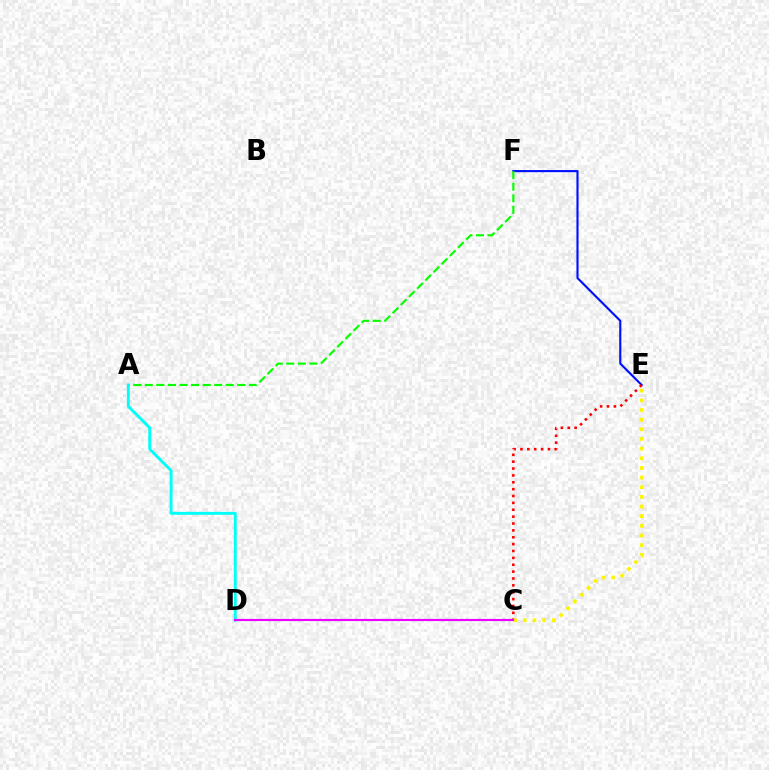{('E', 'F'): [{'color': '#0010ff', 'line_style': 'solid', 'thickness': 1.53}], ('C', 'E'): [{'color': '#ff0000', 'line_style': 'dotted', 'thickness': 1.87}, {'color': '#fcf500', 'line_style': 'dotted', 'thickness': 2.62}], ('A', 'F'): [{'color': '#08ff00', 'line_style': 'dashed', 'thickness': 1.57}], ('A', 'D'): [{'color': '#00fff6', 'line_style': 'solid', 'thickness': 2.09}], ('C', 'D'): [{'color': '#ee00ff', 'line_style': 'solid', 'thickness': 1.55}]}